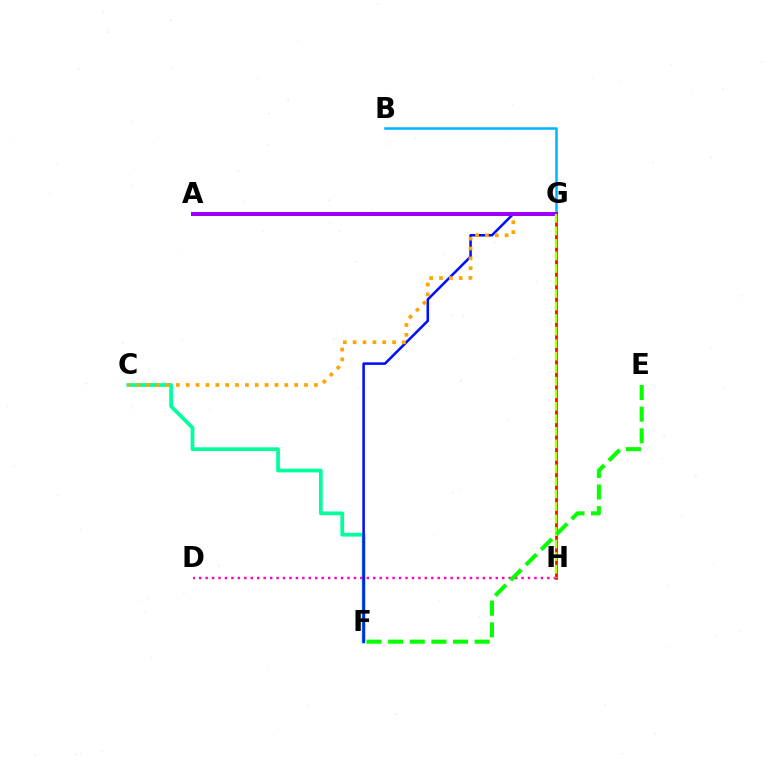{('C', 'F'): [{'color': '#00ff9d', 'line_style': 'solid', 'thickness': 2.68}], ('F', 'G'): [{'color': '#0010ff', 'line_style': 'solid', 'thickness': 1.83}], ('C', 'G'): [{'color': '#ffa500', 'line_style': 'dotted', 'thickness': 2.68}], ('G', 'H'): [{'color': '#ff0000', 'line_style': 'solid', 'thickness': 1.93}, {'color': '#b3ff00', 'line_style': 'dashed', 'thickness': 1.7}], ('B', 'G'): [{'color': '#00b5ff', 'line_style': 'solid', 'thickness': 1.81}], ('D', 'H'): [{'color': '#ff00bd', 'line_style': 'dotted', 'thickness': 1.75}], ('A', 'G'): [{'color': '#9b00ff', 'line_style': 'solid', 'thickness': 2.89}], ('E', 'F'): [{'color': '#08ff00', 'line_style': 'dashed', 'thickness': 2.94}]}